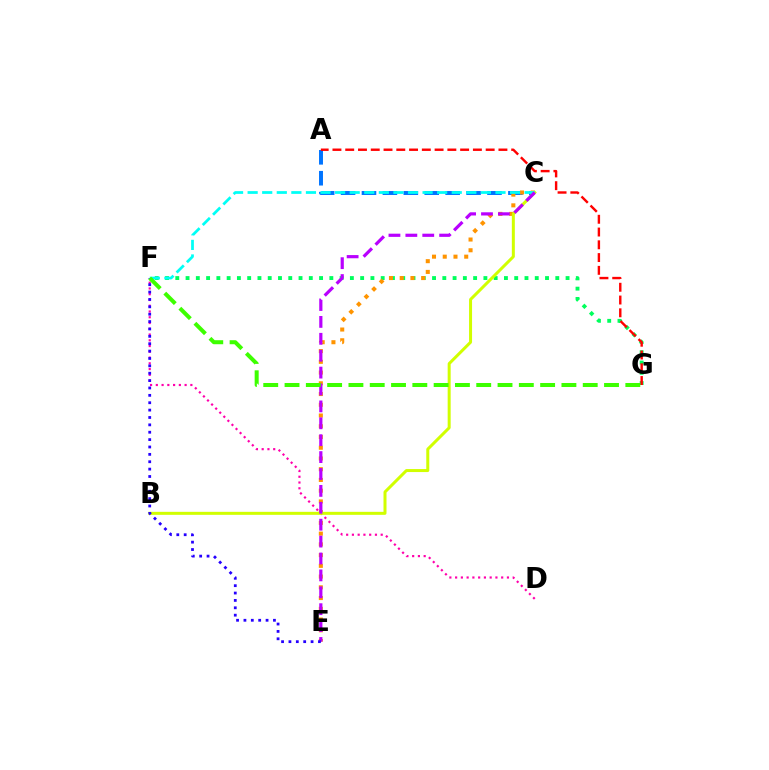{('A', 'C'): [{'color': '#0074ff', 'line_style': 'dashed', 'thickness': 2.84}], ('F', 'G'): [{'color': '#00ff5c', 'line_style': 'dotted', 'thickness': 2.79}, {'color': '#3dff00', 'line_style': 'dashed', 'thickness': 2.89}], ('C', 'E'): [{'color': '#ff9400', 'line_style': 'dotted', 'thickness': 2.92}, {'color': '#b900ff', 'line_style': 'dashed', 'thickness': 2.3}], ('D', 'F'): [{'color': '#ff00ac', 'line_style': 'dotted', 'thickness': 1.56}], ('B', 'C'): [{'color': '#d1ff00', 'line_style': 'solid', 'thickness': 2.16}], ('C', 'F'): [{'color': '#00fff6', 'line_style': 'dashed', 'thickness': 1.98}], ('A', 'G'): [{'color': '#ff0000', 'line_style': 'dashed', 'thickness': 1.73}], ('E', 'F'): [{'color': '#2500ff', 'line_style': 'dotted', 'thickness': 2.0}]}